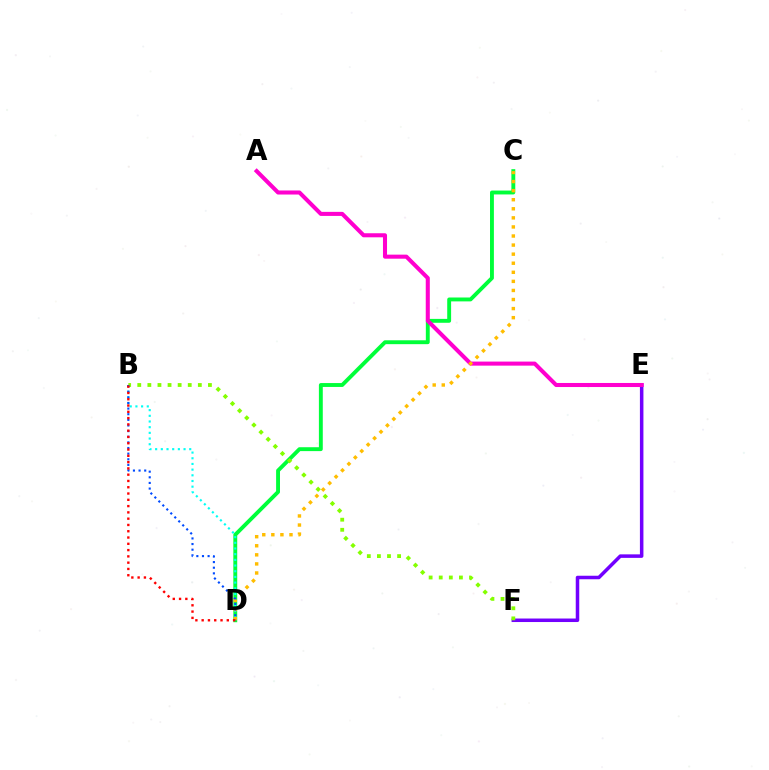{('C', 'D'): [{'color': '#00ff39', 'line_style': 'solid', 'thickness': 2.8}, {'color': '#ffbd00', 'line_style': 'dotted', 'thickness': 2.47}], ('E', 'F'): [{'color': '#7200ff', 'line_style': 'solid', 'thickness': 2.53}], ('B', 'D'): [{'color': '#00fff6', 'line_style': 'dotted', 'thickness': 1.54}, {'color': '#004bff', 'line_style': 'dotted', 'thickness': 1.53}, {'color': '#ff0000', 'line_style': 'dotted', 'thickness': 1.71}], ('A', 'E'): [{'color': '#ff00cf', 'line_style': 'solid', 'thickness': 2.92}], ('B', 'F'): [{'color': '#84ff00', 'line_style': 'dotted', 'thickness': 2.74}]}